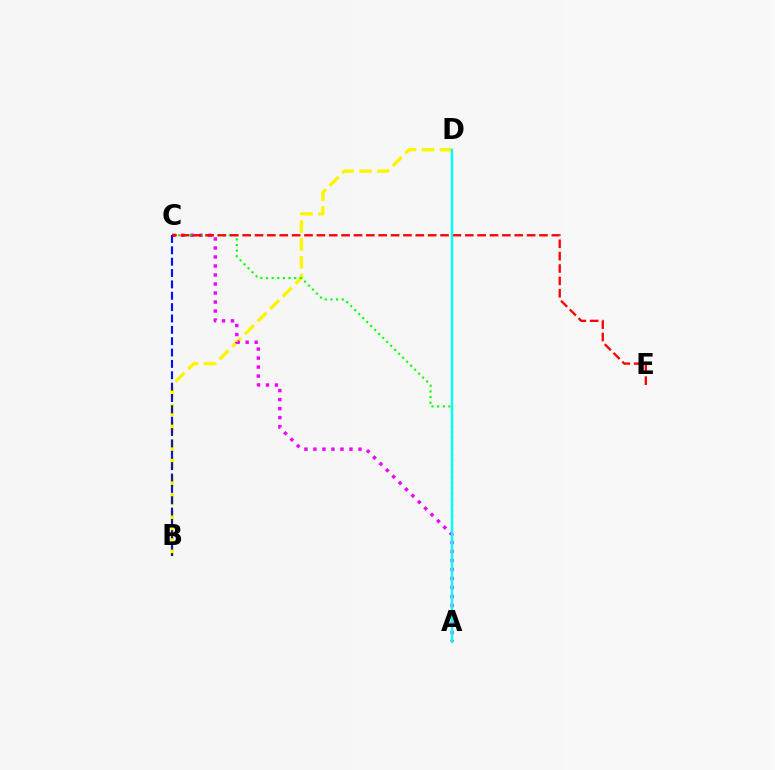{('B', 'D'): [{'color': '#fcf500', 'line_style': 'dashed', 'thickness': 2.42}], ('A', 'C'): [{'color': '#ee00ff', 'line_style': 'dotted', 'thickness': 2.45}, {'color': '#08ff00', 'line_style': 'dotted', 'thickness': 1.53}], ('B', 'C'): [{'color': '#0010ff', 'line_style': 'dashed', 'thickness': 1.54}], ('C', 'E'): [{'color': '#ff0000', 'line_style': 'dashed', 'thickness': 1.68}], ('A', 'D'): [{'color': '#00fff6', 'line_style': 'solid', 'thickness': 1.72}]}